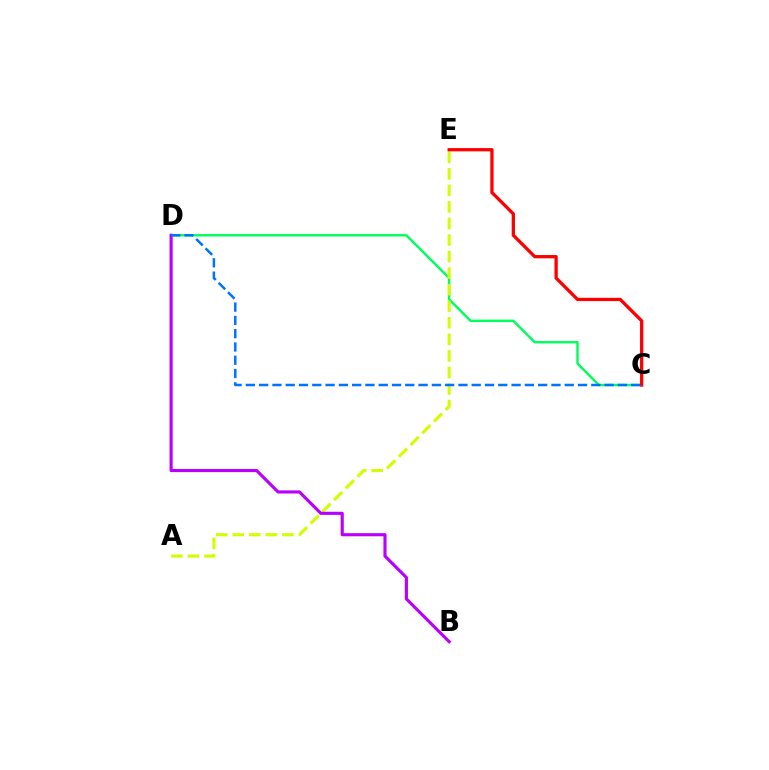{('C', 'D'): [{'color': '#00ff5c', 'line_style': 'solid', 'thickness': 1.75}, {'color': '#0074ff', 'line_style': 'dashed', 'thickness': 1.8}], ('A', 'E'): [{'color': '#d1ff00', 'line_style': 'dashed', 'thickness': 2.25}], ('C', 'E'): [{'color': '#ff0000', 'line_style': 'solid', 'thickness': 2.36}], ('B', 'D'): [{'color': '#b900ff', 'line_style': 'solid', 'thickness': 2.25}]}